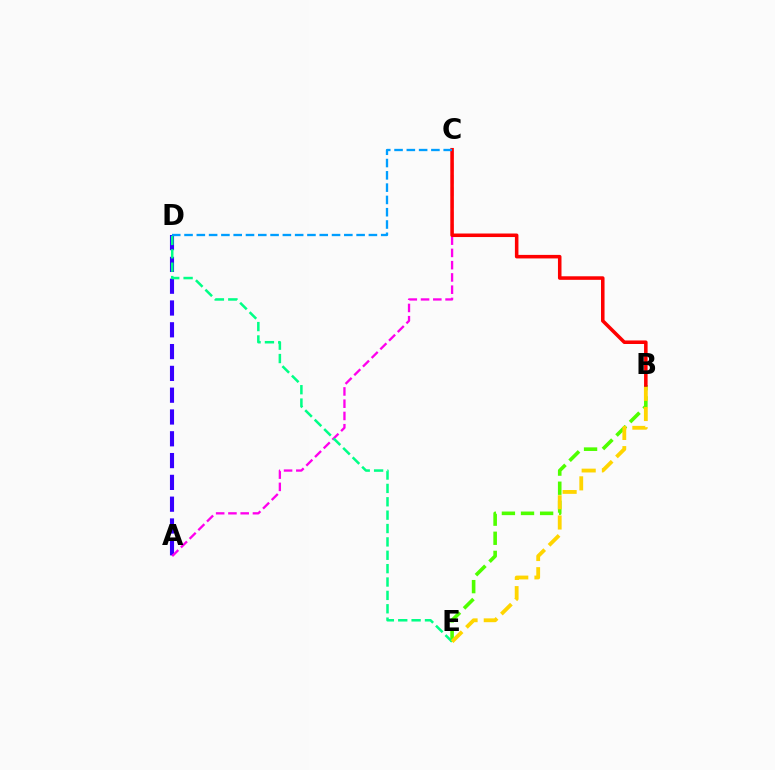{('A', 'D'): [{'color': '#3700ff', 'line_style': 'dashed', 'thickness': 2.96}], ('A', 'C'): [{'color': '#ff00ed', 'line_style': 'dashed', 'thickness': 1.67}], ('B', 'E'): [{'color': '#4fff00', 'line_style': 'dashed', 'thickness': 2.6}, {'color': '#ffd500', 'line_style': 'dashed', 'thickness': 2.75}], ('D', 'E'): [{'color': '#00ff86', 'line_style': 'dashed', 'thickness': 1.82}], ('B', 'C'): [{'color': '#ff0000', 'line_style': 'solid', 'thickness': 2.55}], ('C', 'D'): [{'color': '#009eff', 'line_style': 'dashed', 'thickness': 1.67}]}